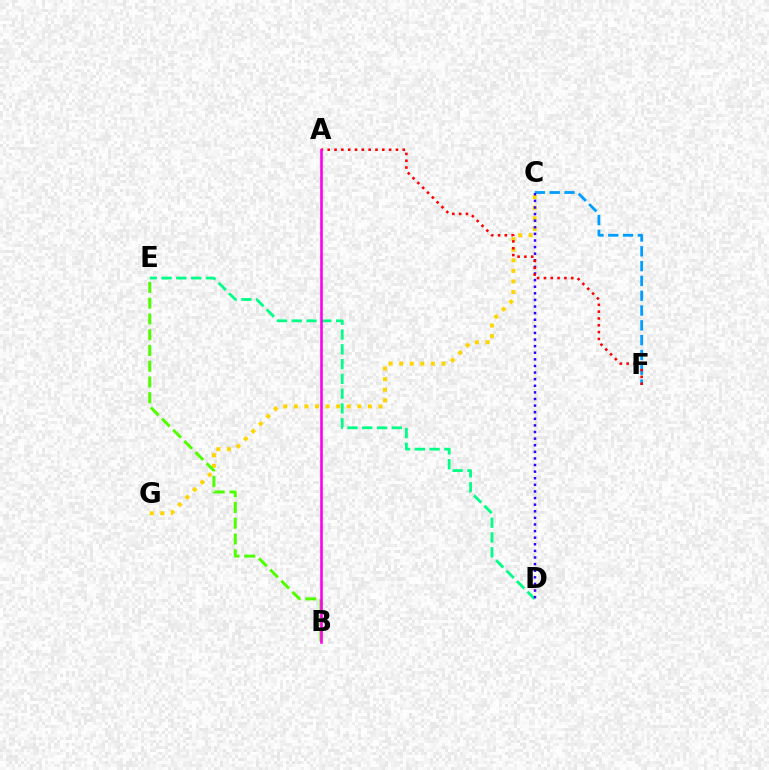{('C', 'G'): [{'color': '#ffd500', 'line_style': 'dotted', 'thickness': 2.87}], ('C', 'F'): [{'color': '#009eff', 'line_style': 'dashed', 'thickness': 2.01}], ('D', 'E'): [{'color': '#00ff86', 'line_style': 'dashed', 'thickness': 2.01}], ('B', 'E'): [{'color': '#4fff00', 'line_style': 'dashed', 'thickness': 2.14}], ('C', 'D'): [{'color': '#3700ff', 'line_style': 'dotted', 'thickness': 1.79}], ('A', 'F'): [{'color': '#ff0000', 'line_style': 'dotted', 'thickness': 1.85}], ('A', 'B'): [{'color': '#ff00ed', 'line_style': 'solid', 'thickness': 1.88}]}